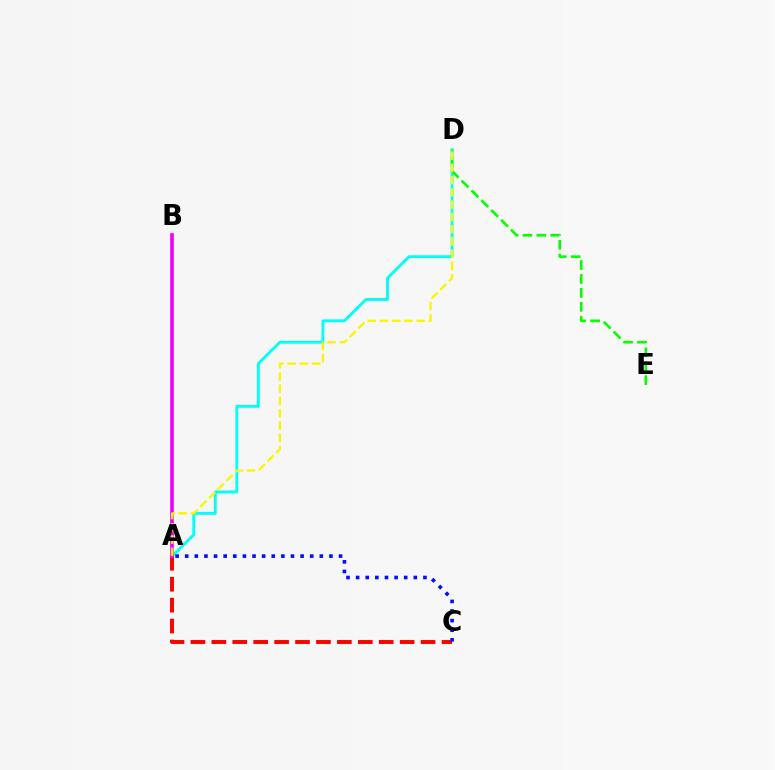{('A', 'C'): [{'color': '#ff0000', 'line_style': 'dashed', 'thickness': 2.84}, {'color': '#0010ff', 'line_style': 'dotted', 'thickness': 2.61}], ('A', 'D'): [{'color': '#00fff6', 'line_style': 'solid', 'thickness': 2.06}, {'color': '#fcf500', 'line_style': 'dashed', 'thickness': 1.67}], ('D', 'E'): [{'color': '#08ff00', 'line_style': 'dashed', 'thickness': 1.89}], ('A', 'B'): [{'color': '#ee00ff', 'line_style': 'solid', 'thickness': 2.62}]}